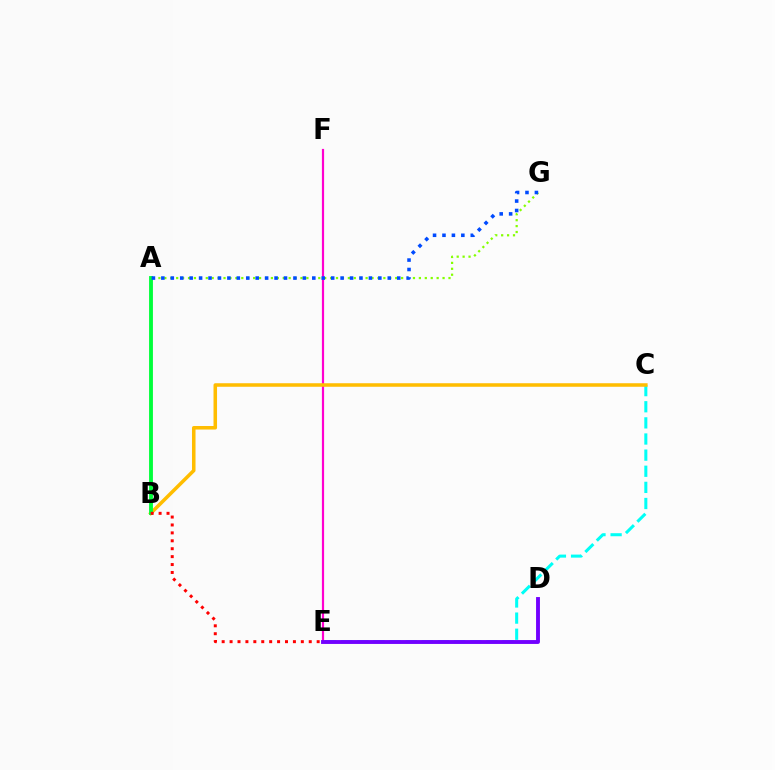{('C', 'E'): [{'color': '#00fff6', 'line_style': 'dashed', 'thickness': 2.19}], ('E', 'F'): [{'color': '#ff00cf', 'line_style': 'solid', 'thickness': 1.58}], ('D', 'E'): [{'color': '#7200ff', 'line_style': 'solid', 'thickness': 2.79}], ('B', 'C'): [{'color': '#ffbd00', 'line_style': 'solid', 'thickness': 2.54}], ('A', 'G'): [{'color': '#84ff00', 'line_style': 'dotted', 'thickness': 1.61}, {'color': '#004bff', 'line_style': 'dotted', 'thickness': 2.56}], ('A', 'B'): [{'color': '#00ff39', 'line_style': 'solid', 'thickness': 2.78}], ('B', 'E'): [{'color': '#ff0000', 'line_style': 'dotted', 'thickness': 2.15}]}